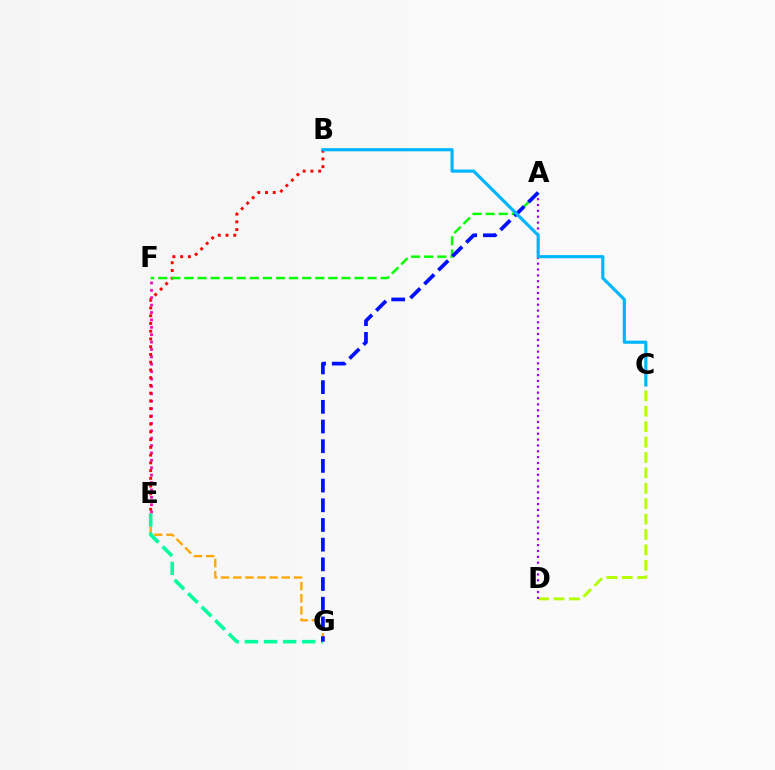{('E', 'F'): [{'color': '#ff00bd', 'line_style': 'dotted', 'thickness': 2.01}], ('C', 'D'): [{'color': '#b3ff00', 'line_style': 'dashed', 'thickness': 2.09}], ('E', 'G'): [{'color': '#ffa500', 'line_style': 'dashed', 'thickness': 1.65}, {'color': '#00ff9d', 'line_style': 'dashed', 'thickness': 2.6}], ('A', 'D'): [{'color': '#9b00ff', 'line_style': 'dotted', 'thickness': 1.59}], ('B', 'E'): [{'color': '#ff0000', 'line_style': 'dotted', 'thickness': 2.1}], ('A', 'F'): [{'color': '#08ff00', 'line_style': 'dashed', 'thickness': 1.78}], ('A', 'G'): [{'color': '#0010ff', 'line_style': 'dashed', 'thickness': 2.67}], ('B', 'C'): [{'color': '#00b5ff', 'line_style': 'solid', 'thickness': 2.27}]}